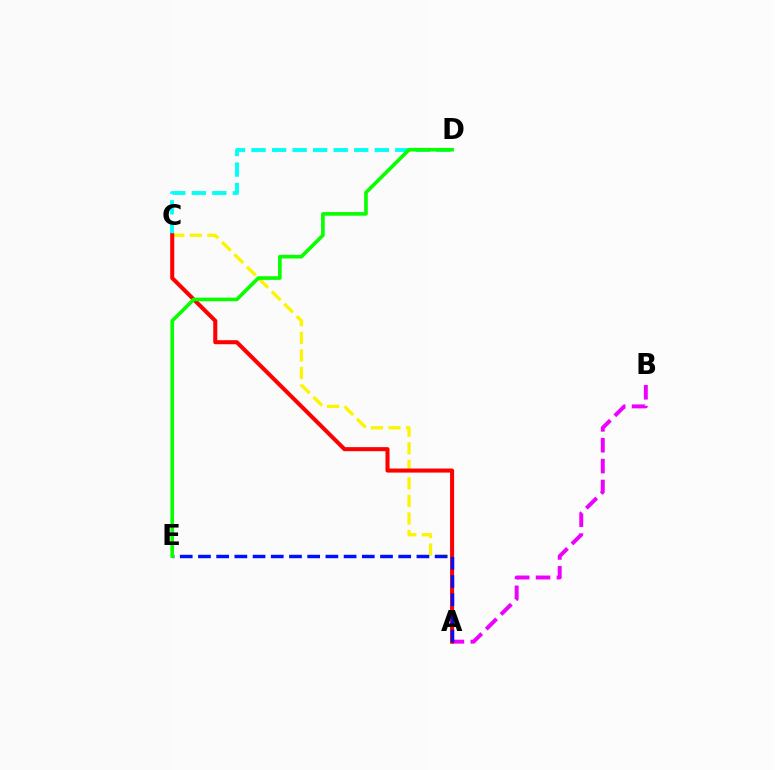{('A', 'B'): [{'color': '#ee00ff', 'line_style': 'dashed', 'thickness': 2.83}], ('C', 'D'): [{'color': '#00fff6', 'line_style': 'dashed', 'thickness': 2.79}], ('A', 'C'): [{'color': '#fcf500', 'line_style': 'dashed', 'thickness': 2.38}, {'color': '#ff0000', 'line_style': 'solid', 'thickness': 2.92}], ('A', 'E'): [{'color': '#0010ff', 'line_style': 'dashed', 'thickness': 2.47}], ('D', 'E'): [{'color': '#08ff00', 'line_style': 'solid', 'thickness': 2.62}]}